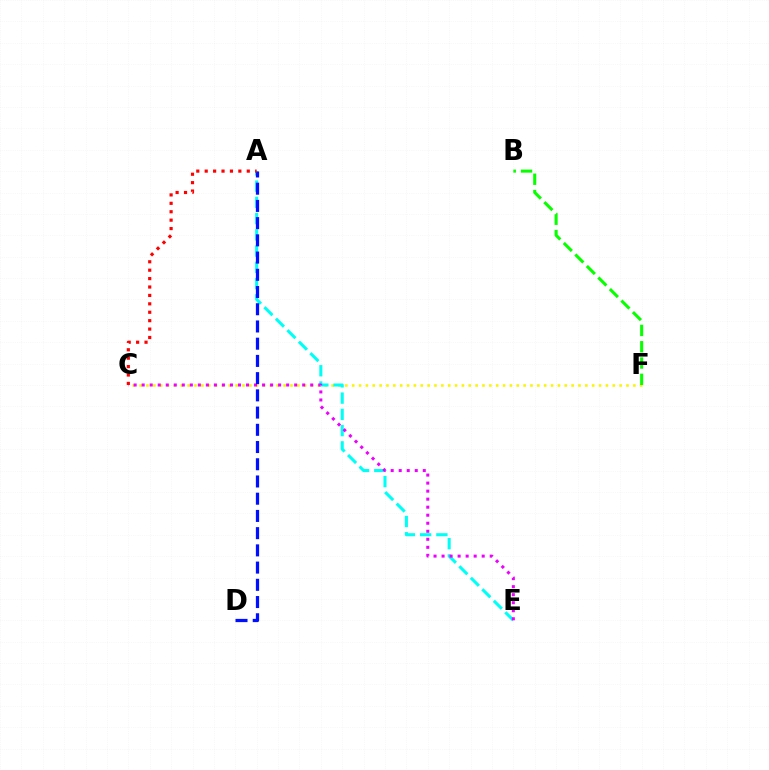{('C', 'F'): [{'color': '#fcf500', 'line_style': 'dotted', 'thickness': 1.86}], ('A', 'E'): [{'color': '#00fff6', 'line_style': 'dashed', 'thickness': 2.21}], ('C', 'E'): [{'color': '#ee00ff', 'line_style': 'dotted', 'thickness': 2.18}], ('A', 'D'): [{'color': '#0010ff', 'line_style': 'dashed', 'thickness': 2.34}], ('B', 'F'): [{'color': '#08ff00', 'line_style': 'dashed', 'thickness': 2.21}], ('A', 'C'): [{'color': '#ff0000', 'line_style': 'dotted', 'thickness': 2.29}]}